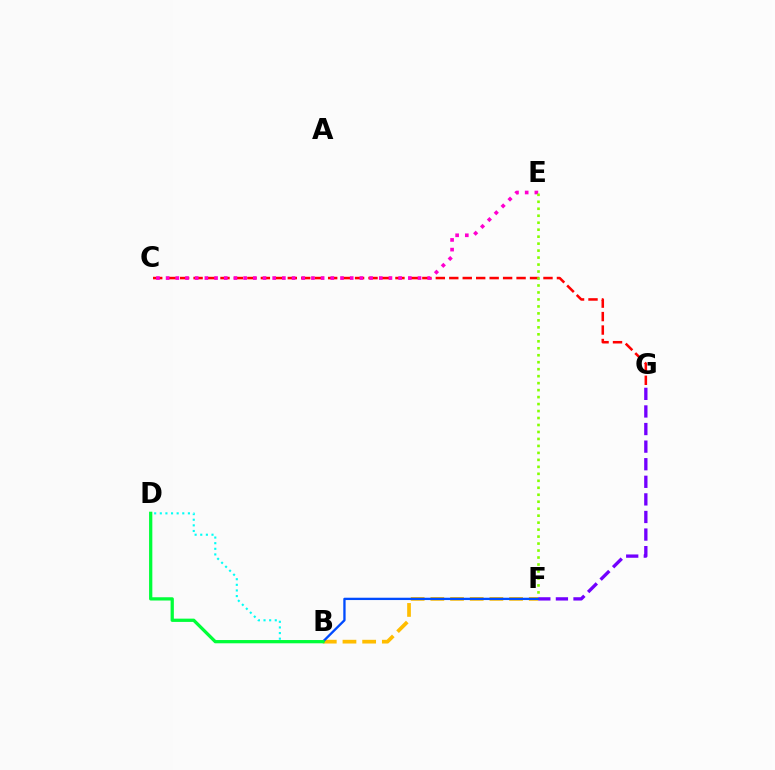{('C', 'G'): [{'color': '#ff0000', 'line_style': 'dashed', 'thickness': 1.83}], ('B', 'F'): [{'color': '#ffbd00', 'line_style': 'dashed', 'thickness': 2.67}, {'color': '#004bff', 'line_style': 'solid', 'thickness': 1.67}], ('C', 'E'): [{'color': '#ff00cf', 'line_style': 'dotted', 'thickness': 2.63}], ('B', 'D'): [{'color': '#00fff6', 'line_style': 'dotted', 'thickness': 1.53}, {'color': '#00ff39', 'line_style': 'solid', 'thickness': 2.35}], ('E', 'F'): [{'color': '#84ff00', 'line_style': 'dotted', 'thickness': 1.9}], ('F', 'G'): [{'color': '#7200ff', 'line_style': 'dashed', 'thickness': 2.39}]}